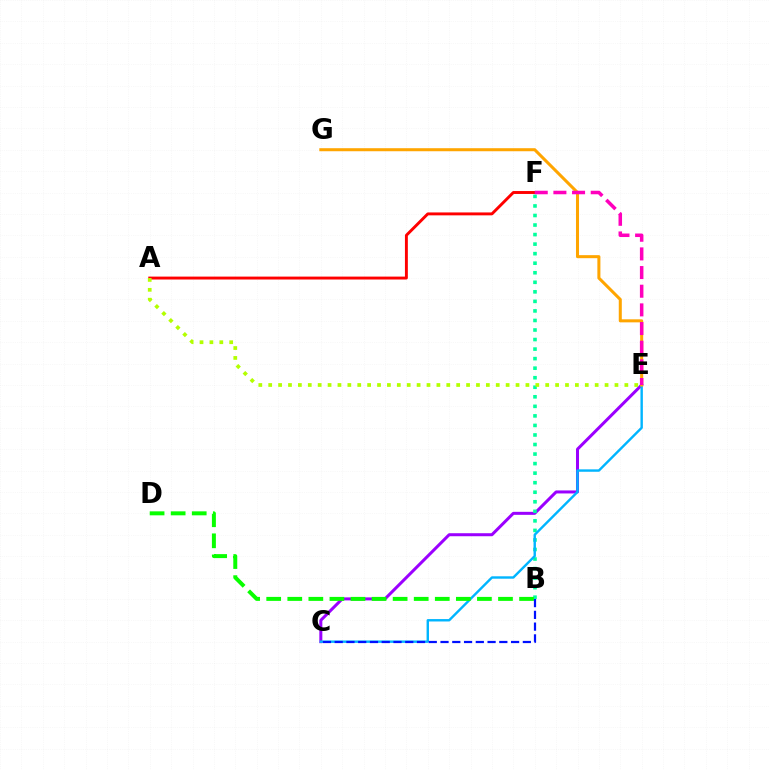{('C', 'E'): [{'color': '#9b00ff', 'line_style': 'solid', 'thickness': 2.17}, {'color': '#00b5ff', 'line_style': 'solid', 'thickness': 1.73}], ('B', 'F'): [{'color': '#00ff9d', 'line_style': 'dotted', 'thickness': 2.59}], ('B', 'D'): [{'color': '#08ff00', 'line_style': 'dashed', 'thickness': 2.86}], ('E', 'G'): [{'color': '#ffa500', 'line_style': 'solid', 'thickness': 2.19}], ('A', 'F'): [{'color': '#ff0000', 'line_style': 'solid', 'thickness': 2.1}], ('A', 'E'): [{'color': '#b3ff00', 'line_style': 'dotted', 'thickness': 2.69}], ('E', 'F'): [{'color': '#ff00bd', 'line_style': 'dashed', 'thickness': 2.54}], ('B', 'C'): [{'color': '#0010ff', 'line_style': 'dashed', 'thickness': 1.6}]}